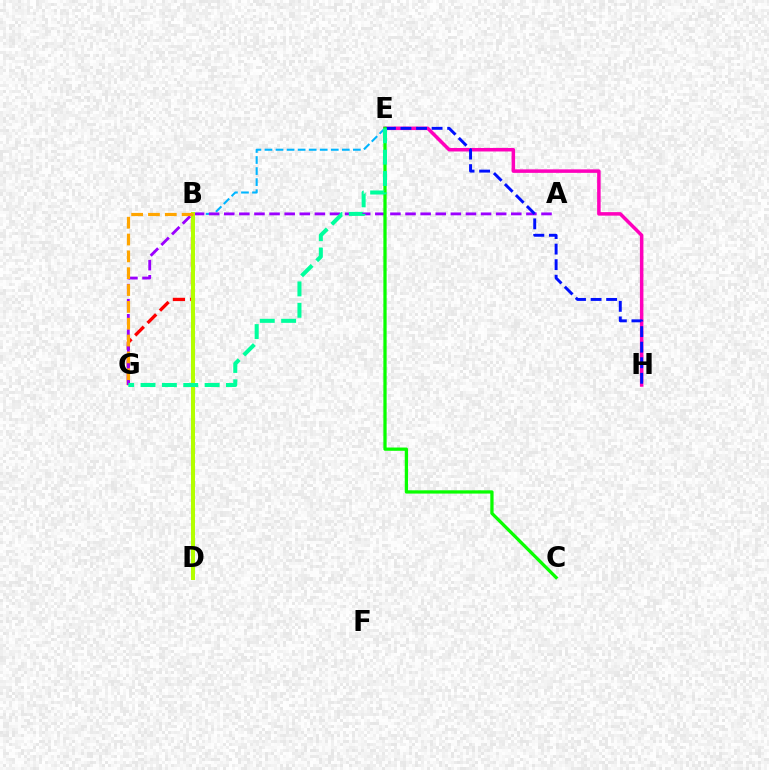{('B', 'G'): [{'color': '#ff0000', 'line_style': 'dashed', 'thickness': 2.38}, {'color': '#ffa500', 'line_style': 'dashed', 'thickness': 2.29}], ('E', 'H'): [{'color': '#ff00bd', 'line_style': 'solid', 'thickness': 2.52}, {'color': '#0010ff', 'line_style': 'dashed', 'thickness': 2.11}], ('D', 'E'): [{'color': '#00b5ff', 'line_style': 'dashed', 'thickness': 1.5}], ('A', 'G'): [{'color': '#9b00ff', 'line_style': 'dashed', 'thickness': 2.05}], ('B', 'D'): [{'color': '#b3ff00', 'line_style': 'solid', 'thickness': 2.9}], ('C', 'E'): [{'color': '#08ff00', 'line_style': 'solid', 'thickness': 2.35}], ('E', 'G'): [{'color': '#00ff9d', 'line_style': 'dashed', 'thickness': 2.9}]}